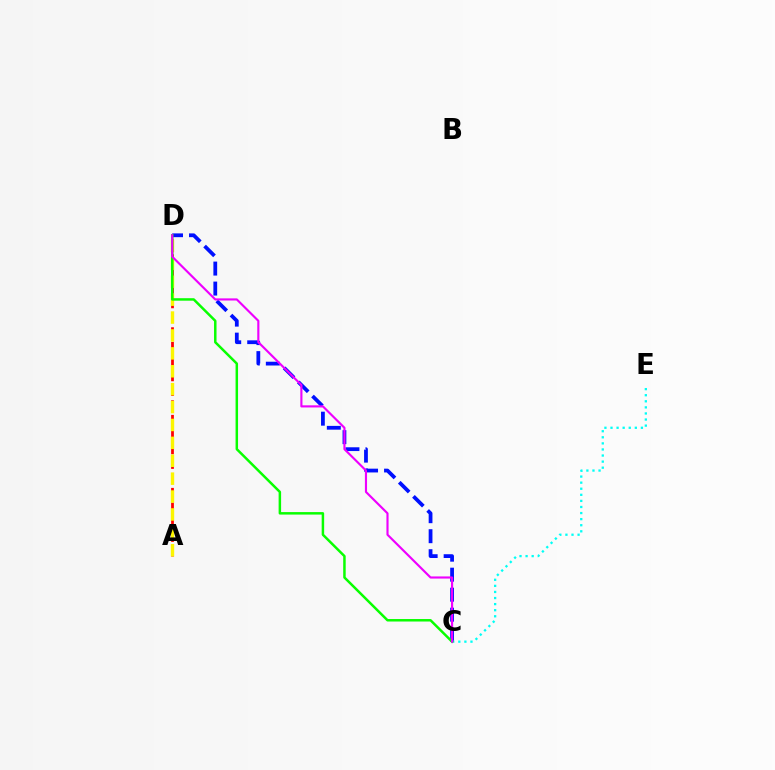{('A', 'D'): [{'color': '#ff0000', 'line_style': 'dashed', 'thickness': 1.98}, {'color': '#fcf500', 'line_style': 'dashed', 'thickness': 2.43}], ('C', 'D'): [{'color': '#0010ff', 'line_style': 'dashed', 'thickness': 2.72}, {'color': '#08ff00', 'line_style': 'solid', 'thickness': 1.79}, {'color': '#ee00ff', 'line_style': 'solid', 'thickness': 1.54}], ('C', 'E'): [{'color': '#00fff6', 'line_style': 'dotted', 'thickness': 1.65}]}